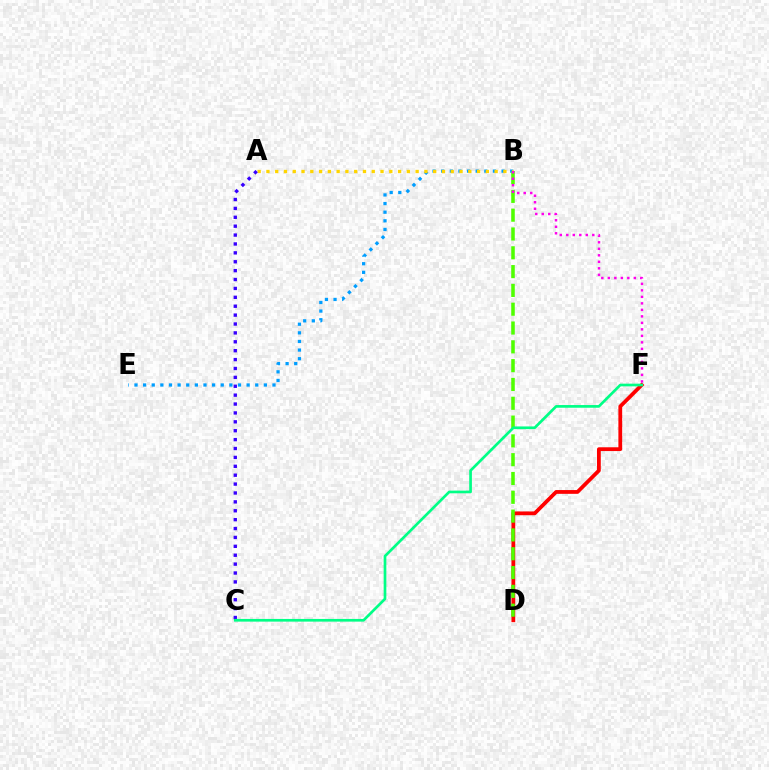{('D', 'F'): [{'color': '#ff0000', 'line_style': 'solid', 'thickness': 2.72}], ('B', 'E'): [{'color': '#009eff', 'line_style': 'dotted', 'thickness': 2.34}], ('A', 'B'): [{'color': '#ffd500', 'line_style': 'dotted', 'thickness': 2.38}], ('A', 'C'): [{'color': '#3700ff', 'line_style': 'dotted', 'thickness': 2.42}], ('B', 'D'): [{'color': '#4fff00', 'line_style': 'dashed', 'thickness': 2.56}], ('B', 'F'): [{'color': '#ff00ed', 'line_style': 'dotted', 'thickness': 1.77}], ('C', 'F'): [{'color': '#00ff86', 'line_style': 'solid', 'thickness': 1.94}]}